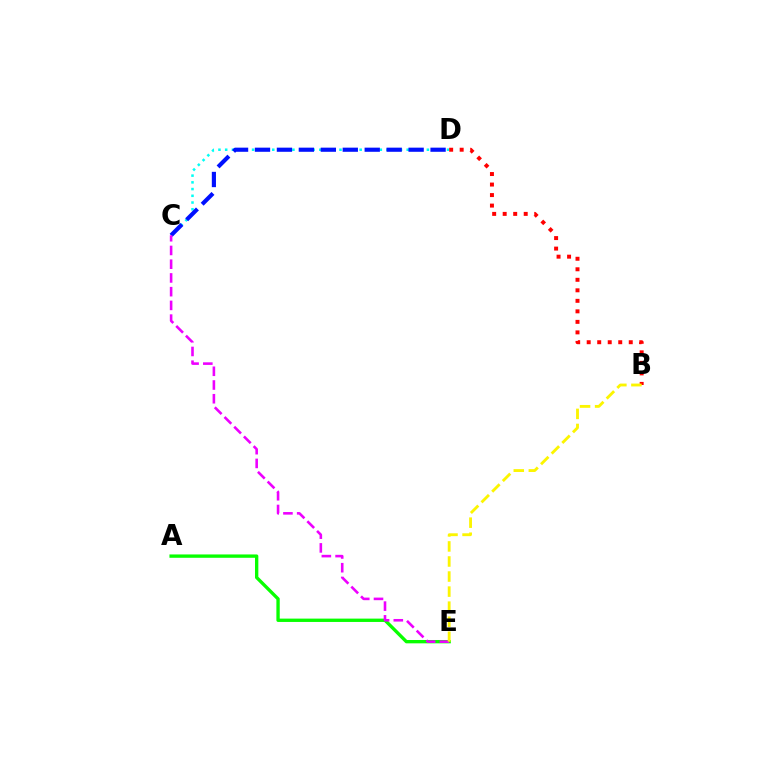{('A', 'E'): [{'color': '#08ff00', 'line_style': 'solid', 'thickness': 2.41}], ('C', 'D'): [{'color': '#00fff6', 'line_style': 'dotted', 'thickness': 1.83}, {'color': '#0010ff', 'line_style': 'dashed', 'thickness': 2.98}], ('C', 'E'): [{'color': '#ee00ff', 'line_style': 'dashed', 'thickness': 1.87}], ('B', 'D'): [{'color': '#ff0000', 'line_style': 'dotted', 'thickness': 2.86}], ('B', 'E'): [{'color': '#fcf500', 'line_style': 'dashed', 'thickness': 2.05}]}